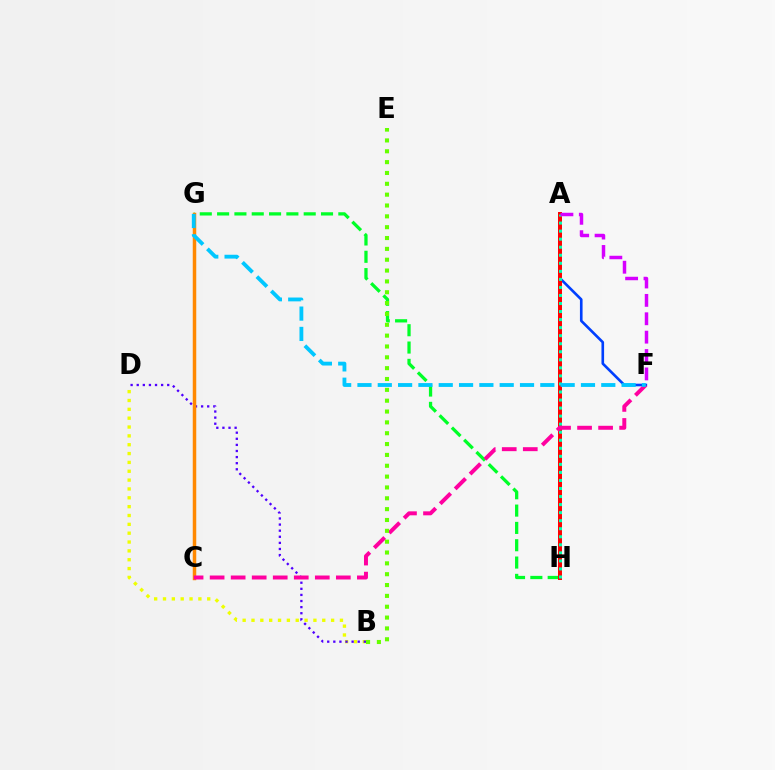{('A', 'F'): [{'color': '#003fff', 'line_style': 'solid', 'thickness': 1.9}, {'color': '#d600ff', 'line_style': 'dashed', 'thickness': 2.5}], ('G', 'H'): [{'color': '#00ff27', 'line_style': 'dashed', 'thickness': 2.35}], ('A', 'H'): [{'color': '#ff0000', 'line_style': 'solid', 'thickness': 2.86}, {'color': '#00ffaf', 'line_style': 'dotted', 'thickness': 2.19}], ('B', 'D'): [{'color': '#eeff00', 'line_style': 'dotted', 'thickness': 2.4}, {'color': '#4f00ff', 'line_style': 'dotted', 'thickness': 1.66}], ('C', 'G'): [{'color': '#ff8800', 'line_style': 'solid', 'thickness': 2.52}], ('C', 'F'): [{'color': '#ff00a0', 'line_style': 'dashed', 'thickness': 2.86}], ('F', 'G'): [{'color': '#00c7ff', 'line_style': 'dashed', 'thickness': 2.76}], ('B', 'E'): [{'color': '#66ff00', 'line_style': 'dotted', 'thickness': 2.95}]}